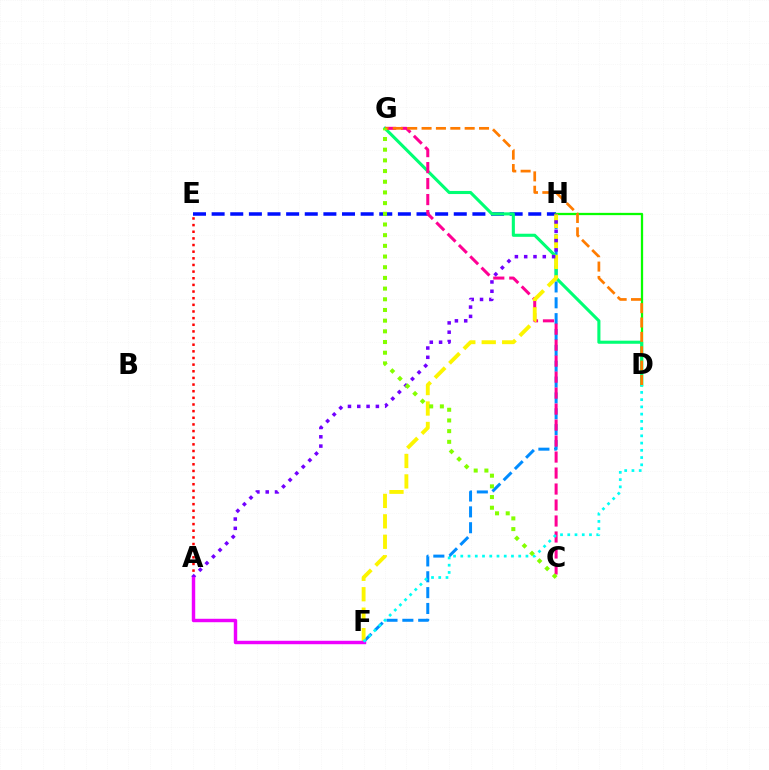{('E', 'H'): [{'color': '#0010ff', 'line_style': 'dashed', 'thickness': 2.53}], ('F', 'H'): [{'color': '#008cff', 'line_style': 'dashed', 'thickness': 2.15}, {'color': '#fcf500', 'line_style': 'dashed', 'thickness': 2.78}], ('D', 'H'): [{'color': '#08ff00', 'line_style': 'solid', 'thickness': 1.64}], ('A', 'E'): [{'color': '#ff0000', 'line_style': 'dotted', 'thickness': 1.81}], ('D', 'G'): [{'color': '#00ff74', 'line_style': 'solid', 'thickness': 2.23}, {'color': '#ff7c00', 'line_style': 'dashed', 'thickness': 1.95}], ('C', 'G'): [{'color': '#ff0094', 'line_style': 'dashed', 'thickness': 2.17}, {'color': '#84ff00', 'line_style': 'dotted', 'thickness': 2.9}], ('A', 'H'): [{'color': '#7200ff', 'line_style': 'dotted', 'thickness': 2.53}], ('A', 'F'): [{'color': '#ee00ff', 'line_style': 'solid', 'thickness': 2.48}], ('D', 'F'): [{'color': '#00fff6', 'line_style': 'dotted', 'thickness': 1.97}]}